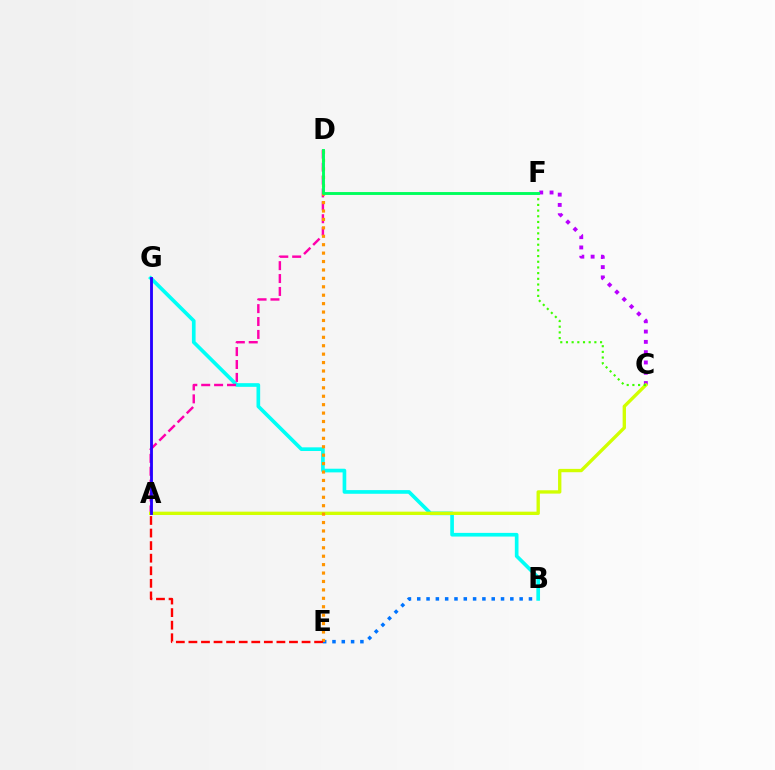{('B', 'E'): [{'color': '#0074ff', 'line_style': 'dotted', 'thickness': 2.53}], ('C', 'F'): [{'color': '#b900ff', 'line_style': 'dotted', 'thickness': 2.8}, {'color': '#3dff00', 'line_style': 'dotted', 'thickness': 1.54}], ('B', 'G'): [{'color': '#00fff6', 'line_style': 'solid', 'thickness': 2.64}], ('A', 'D'): [{'color': '#ff00ac', 'line_style': 'dashed', 'thickness': 1.75}], ('A', 'C'): [{'color': '#d1ff00', 'line_style': 'solid', 'thickness': 2.4}], ('D', 'E'): [{'color': '#ff9400', 'line_style': 'dotted', 'thickness': 2.29}], ('A', 'E'): [{'color': '#ff0000', 'line_style': 'dashed', 'thickness': 1.71}], ('A', 'G'): [{'color': '#2500ff', 'line_style': 'solid', 'thickness': 2.05}], ('D', 'F'): [{'color': '#00ff5c', 'line_style': 'solid', 'thickness': 2.09}]}